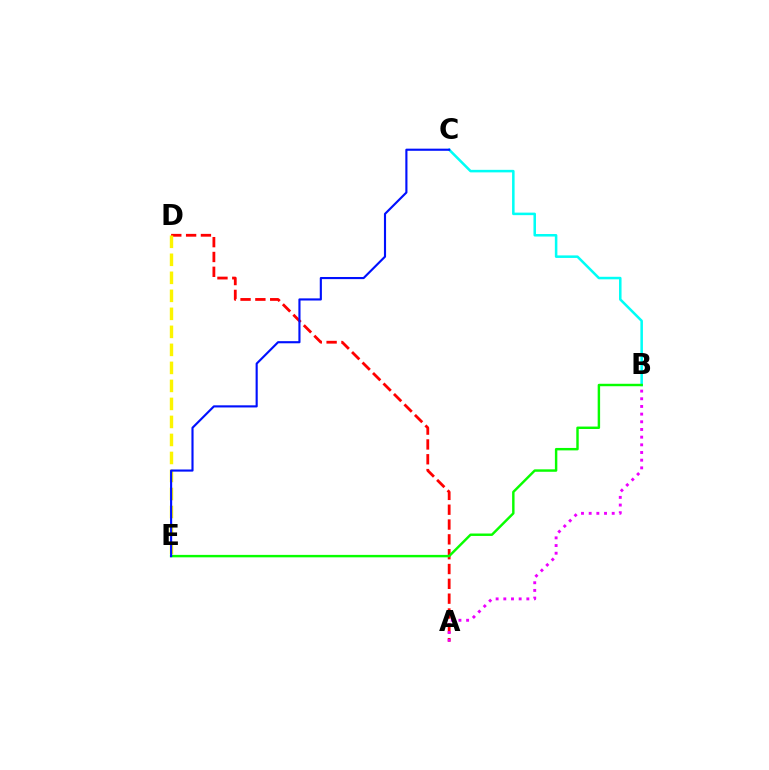{('A', 'D'): [{'color': '#ff0000', 'line_style': 'dashed', 'thickness': 2.01}], ('B', 'C'): [{'color': '#00fff6', 'line_style': 'solid', 'thickness': 1.82}], ('D', 'E'): [{'color': '#fcf500', 'line_style': 'dashed', 'thickness': 2.45}], ('B', 'E'): [{'color': '#08ff00', 'line_style': 'solid', 'thickness': 1.76}], ('A', 'B'): [{'color': '#ee00ff', 'line_style': 'dotted', 'thickness': 2.09}], ('C', 'E'): [{'color': '#0010ff', 'line_style': 'solid', 'thickness': 1.54}]}